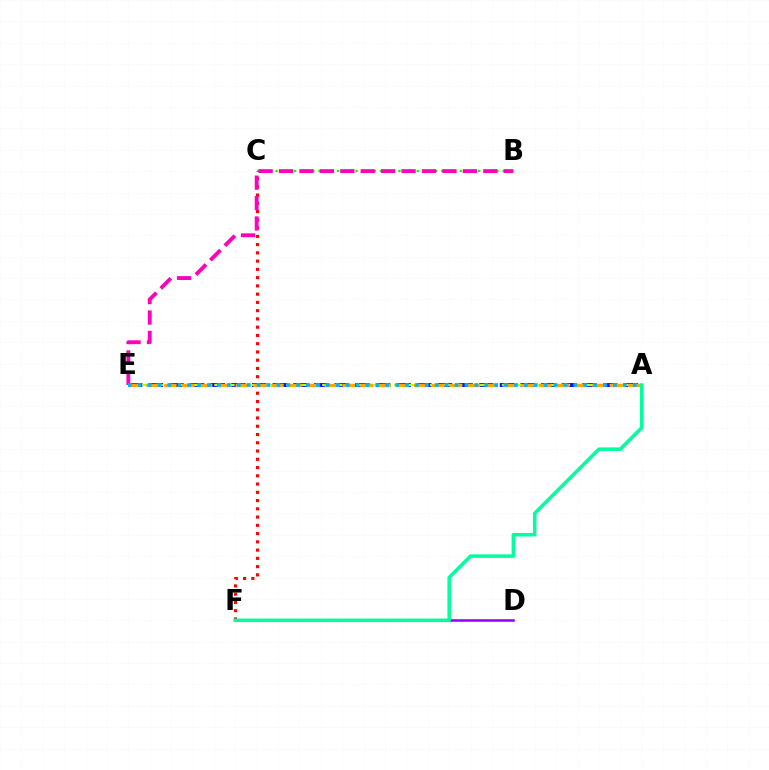{('D', 'F'): [{'color': '#9b00ff', 'line_style': 'solid', 'thickness': 1.84}], ('B', 'C'): [{'color': '#08ff00', 'line_style': 'dotted', 'thickness': 1.67}], ('A', 'E'): [{'color': '#0010ff', 'line_style': 'dashed', 'thickness': 2.81}, {'color': '#b3ff00', 'line_style': 'dashed', 'thickness': 1.63}, {'color': '#ffa500', 'line_style': 'dashed', 'thickness': 2.42}, {'color': '#00b5ff', 'line_style': 'dotted', 'thickness': 2.69}], ('C', 'F'): [{'color': '#ff0000', 'line_style': 'dotted', 'thickness': 2.24}], ('B', 'E'): [{'color': '#ff00bd', 'line_style': 'dashed', 'thickness': 2.78}], ('A', 'F'): [{'color': '#00ff9d', 'line_style': 'solid', 'thickness': 2.55}]}